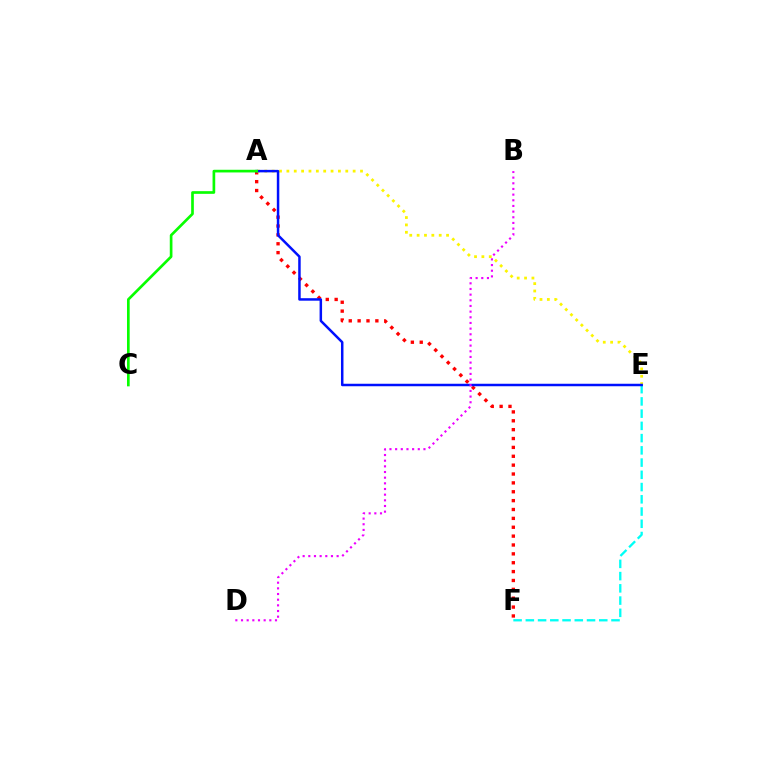{('E', 'F'): [{'color': '#00fff6', 'line_style': 'dashed', 'thickness': 1.66}], ('A', 'F'): [{'color': '#ff0000', 'line_style': 'dotted', 'thickness': 2.41}], ('A', 'E'): [{'color': '#fcf500', 'line_style': 'dotted', 'thickness': 2.0}, {'color': '#0010ff', 'line_style': 'solid', 'thickness': 1.79}], ('A', 'C'): [{'color': '#08ff00', 'line_style': 'solid', 'thickness': 1.93}], ('B', 'D'): [{'color': '#ee00ff', 'line_style': 'dotted', 'thickness': 1.54}]}